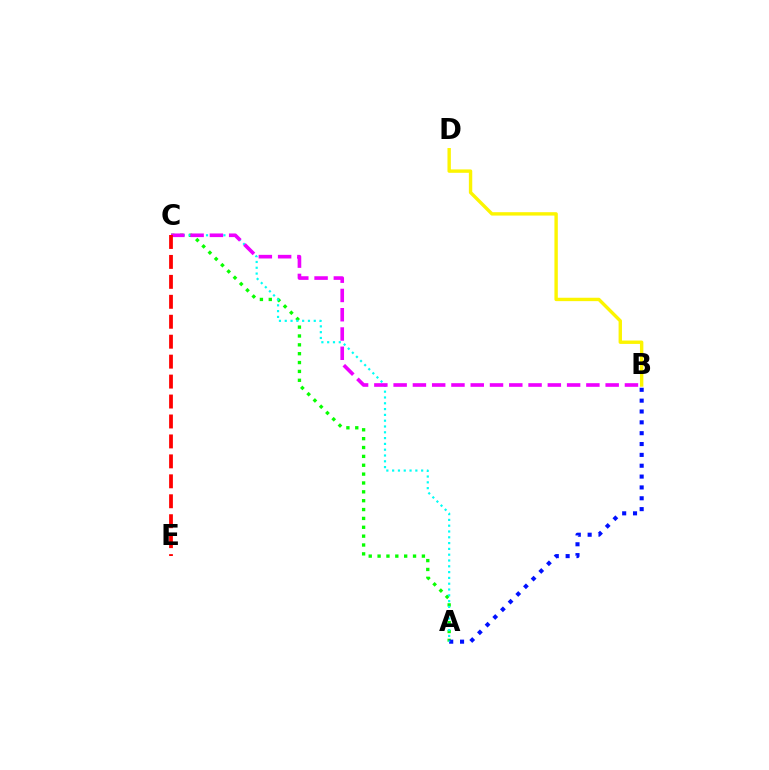{('B', 'D'): [{'color': '#fcf500', 'line_style': 'solid', 'thickness': 2.44}], ('A', 'C'): [{'color': '#08ff00', 'line_style': 'dotted', 'thickness': 2.41}, {'color': '#00fff6', 'line_style': 'dotted', 'thickness': 1.58}], ('A', 'B'): [{'color': '#0010ff', 'line_style': 'dotted', 'thickness': 2.95}], ('B', 'C'): [{'color': '#ee00ff', 'line_style': 'dashed', 'thickness': 2.62}], ('C', 'E'): [{'color': '#ff0000', 'line_style': 'dashed', 'thickness': 2.71}]}